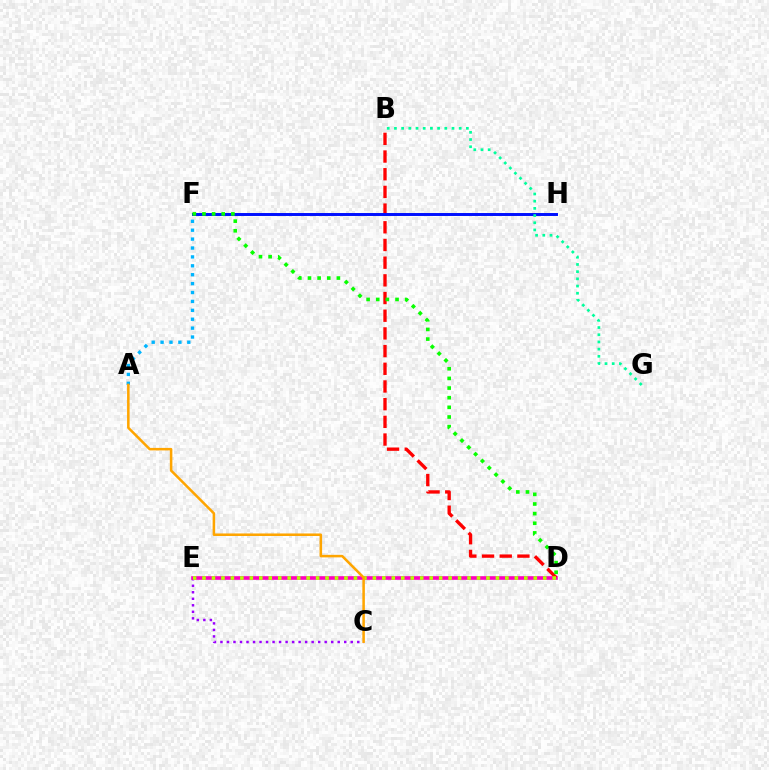{('A', 'F'): [{'color': '#00b5ff', 'line_style': 'dotted', 'thickness': 2.42}], ('C', 'E'): [{'color': '#9b00ff', 'line_style': 'dotted', 'thickness': 1.77}], ('D', 'E'): [{'color': '#ff00bd', 'line_style': 'solid', 'thickness': 2.62}, {'color': '#b3ff00', 'line_style': 'dotted', 'thickness': 2.57}], ('B', 'D'): [{'color': '#ff0000', 'line_style': 'dashed', 'thickness': 2.4}], ('A', 'C'): [{'color': '#ffa500', 'line_style': 'solid', 'thickness': 1.82}], ('F', 'H'): [{'color': '#0010ff', 'line_style': 'solid', 'thickness': 2.13}], ('B', 'G'): [{'color': '#00ff9d', 'line_style': 'dotted', 'thickness': 1.95}], ('D', 'F'): [{'color': '#08ff00', 'line_style': 'dotted', 'thickness': 2.62}]}